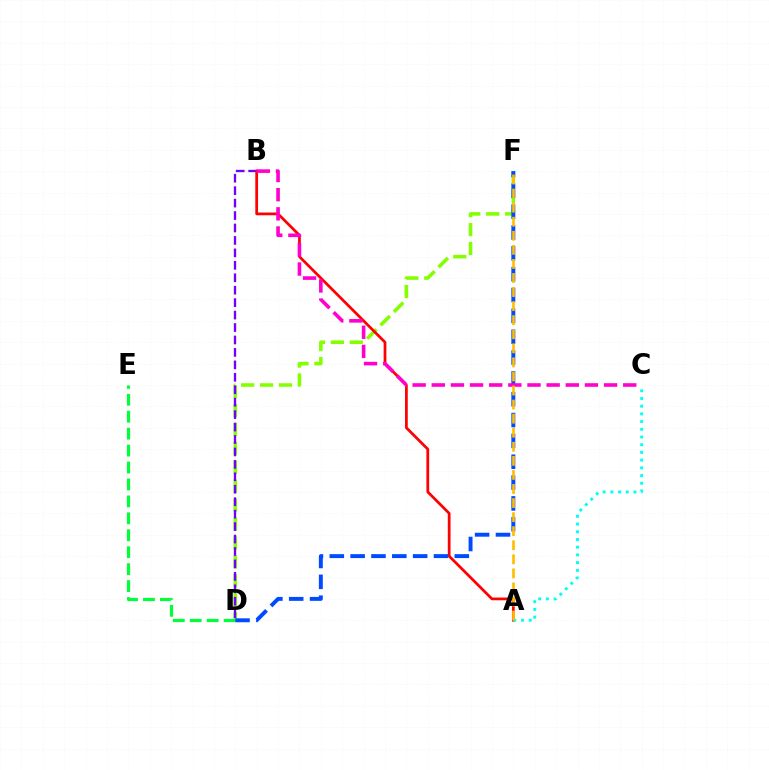{('D', 'F'): [{'color': '#84ff00', 'line_style': 'dashed', 'thickness': 2.57}, {'color': '#004bff', 'line_style': 'dashed', 'thickness': 2.83}], ('D', 'E'): [{'color': '#00ff39', 'line_style': 'dashed', 'thickness': 2.3}], ('B', 'D'): [{'color': '#7200ff', 'line_style': 'dashed', 'thickness': 1.69}], ('A', 'B'): [{'color': '#ff0000', 'line_style': 'solid', 'thickness': 1.97}], ('B', 'C'): [{'color': '#ff00cf', 'line_style': 'dashed', 'thickness': 2.6}], ('A', 'C'): [{'color': '#00fff6', 'line_style': 'dotted', 'thickness': 2.09}], ('A', 'F'): [{'color': '#ffbd00', 'line_style': 'dashed', 'thickness': 1.91}]}